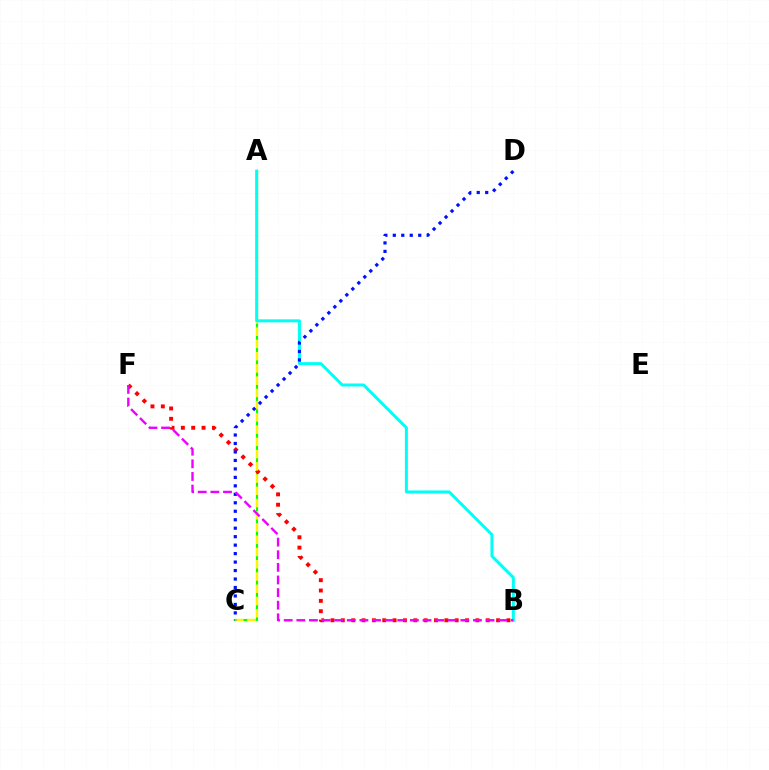{('A', 'C'): [{'color': '#08ff00', 'line_style': 'solid', 'thickness': 1.5}, {'color': '#fcf500', 'line_style': 'dashed', 'thickness': 1.66}], ('B', 'F'): [{'color': '#ff0000', 'line_style': 'dotted', 'thickness': 2.81}, {'color': '#ee00ff', 'line_style': 'dashed', 'thickness': 1.71}], ('A', 'B'): [{'color': '#00fff6', 'line_style': 'solid', 'thickness': 2.15}], ('C', 'D'): [{'color': '#0010ff', 'line_style': 'dotted', 'thickness': 2.3}]}